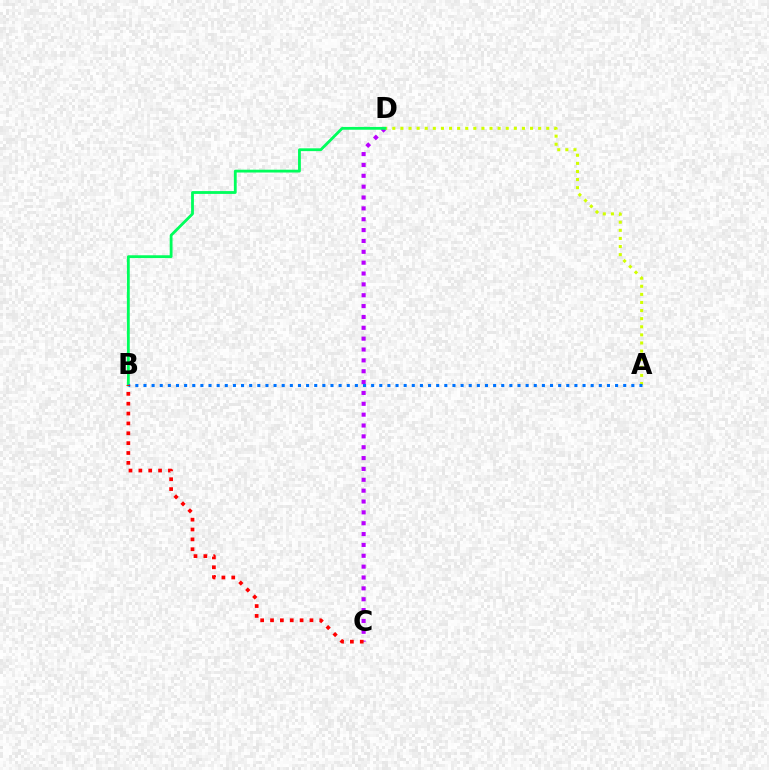{('C', 'D'): [{'color': '#b900ff', 'line_style': 'dotted', 'thickness': 2.95}], ('A', 'D'): [{'color': '#d1ff00', 'line_style': 'dotted', 'thickness': 2.2}], ('B', 'D'): [{'color': '#00ff5c', 'line_style': 'solid', 'thickness': 2.03}], ('A', 'B'): [{'color': '#0074ff', 'line_style': 'dotted', 'thickness': 2.21}], ('B', 'C'): [{'color': '#ff0000', 'line_style': 'dotted', 'thickness': 2.68}]}